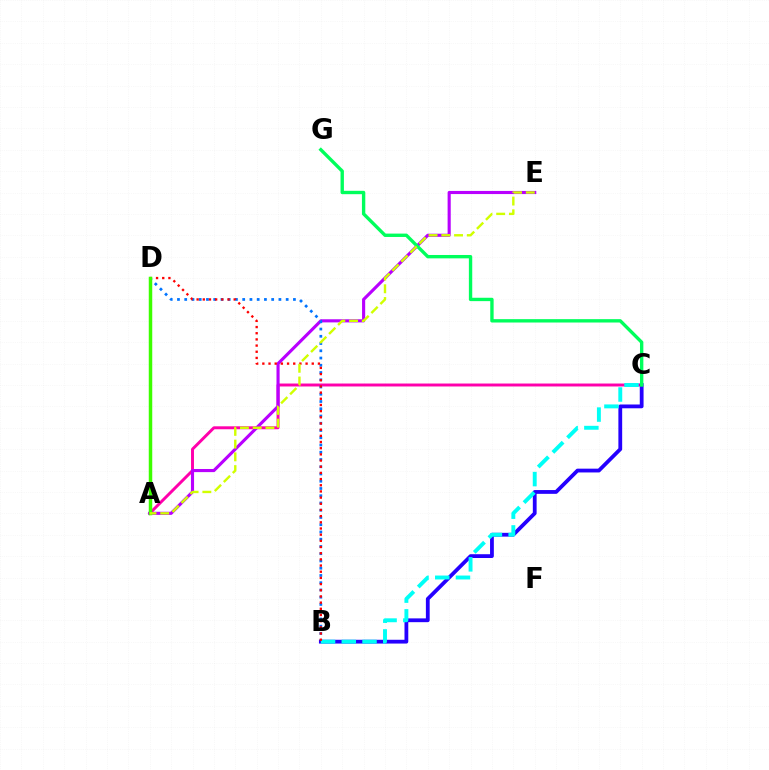{('A', 'C'): [{'color': '#ff00ac', 'line_style': 'solid', 'thickness': 2.12}], ('A', 'E'): [{'color': '#b900ff', 'line_style': 'solid', 'thickness': 2.25}, {'color': '#d1ff00', 'line_style': 'dashed', 'thickness': 1.73}], ('B', 'D'): [{'color': '#0074ff', 'line_style': 'dotted', 'thickness': 1.97}, {'color': '#ff0000', 'line_style': 'dotted', 'thickness': 1.68}], ('B', 'C'): [{'color': '#2500ff', 'line_style': 'solid', 'thickness': 2.73}, {'color': '#00fff6', 'line_style': 'dashed', 'thickness': 2.82}], ('A', 'D'): [{'color': '#ff9400', 'line_style': 'solid', 'thickness': 2.08}, {'color': '#3dff00', 'line_style': 'solid', 'thickness': 2.51}], ('C', 'G'): [{'color': '#00ff5c', 'line_style': 'solid', 'thickness': 2.42}]}